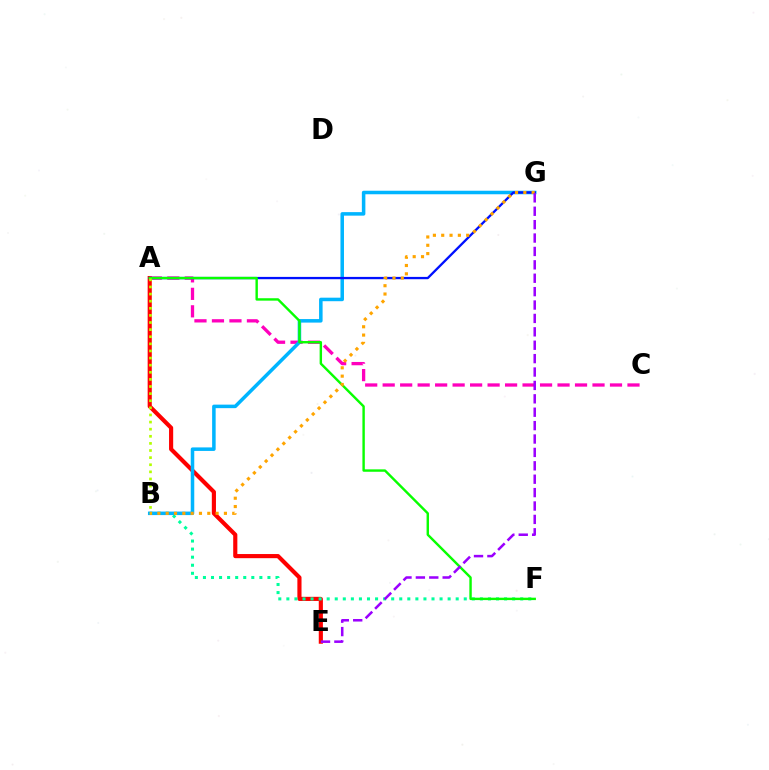{('A', 'E'): [{'color': '#ff0000', 'line_style': 'solid', 'thickness': 2.98}], ('B', 'F'): [{'color': '#00ff9d', 'line_style': 'dotted', 'thickness': 2.19}], ('A', 'C'): [{'color': '#ff00bd', 'line_style': 'dashed', 'thickness': 2.38}], ('B', 'G'): [{'color': '#00b5ff', 'line_style': 'solid', 'thickness': 2.54}, {'color': '#ffa500', 'line_style': 'dotted', 'thickness': 2.26}], ('A', 'G'): [{'color': '#0010ff', 'line_style': 'solid', 'thickness': 1.66}], ('A', 'F'): [{'color': '#08ff00', 'line_style': 'solid', 'thickness': 1.73}], ('E', 'G'): [{'color': '#9b00ff', 'line_style': 'dashed', 'thickness': 1.82}], ('A', 'B'): [{'color': '#b3ff00', 'line_style': 'dotted', 'thickness': 1.93}]}